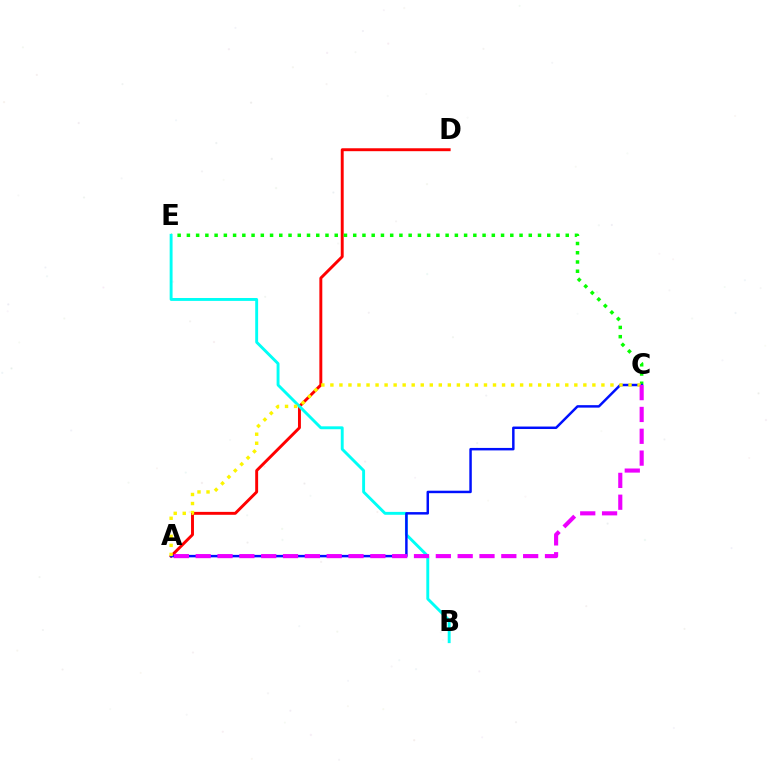{('A', 'D'): [{'color': '#ff0000', 'line_style': 'solid', 'thickness': 2.1}], ('C', 'E'): [{'color': '#08ff00', 'line_style': 'dotted', 'thickness': 2.51}], ('B', 'E'): [{'color': '#00fff6', 'line_style': 'solid', 'thickness': 2.09}], ('A', 'C'): [{'color': '#0010ff', 'line_style': 'solid', 'thickness': 1.78}, {'color': '#fcf500', 'line_style': 'dotted', 'thickness': 2.45}, {'color': '#ee00ff', 'line_style': 'dashed', 'thickness': 2.97}]}